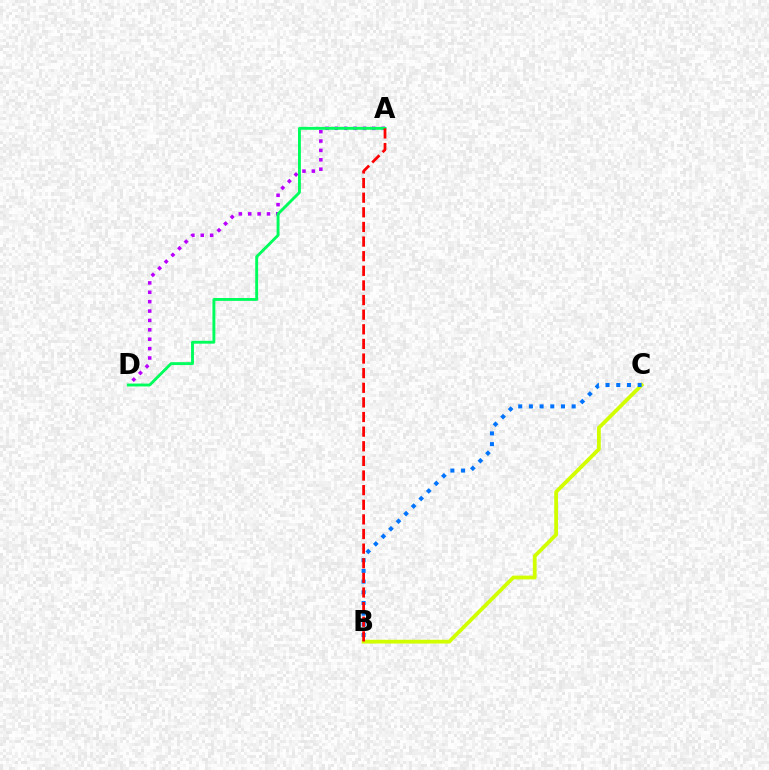{('A', 'D'): [{'color': '#b900ff', 'line_style': 'dotted', 'thickness': 2.55}, {'color': '#00ff5c', 'line_style': 'solid', 'thickness': 2.08}], ('B', 'C'): [{'color': '#d1ff00', 'line_style': 'solid', 'thickness': 2.73}, {'color': '#0074ff', 'line_style': 'dotted', 'thickness': 2.91}], ('A', 'B'): [{'color': '#ff0000', 'line_style': 'dashed', 'thickness': 1.99}]}